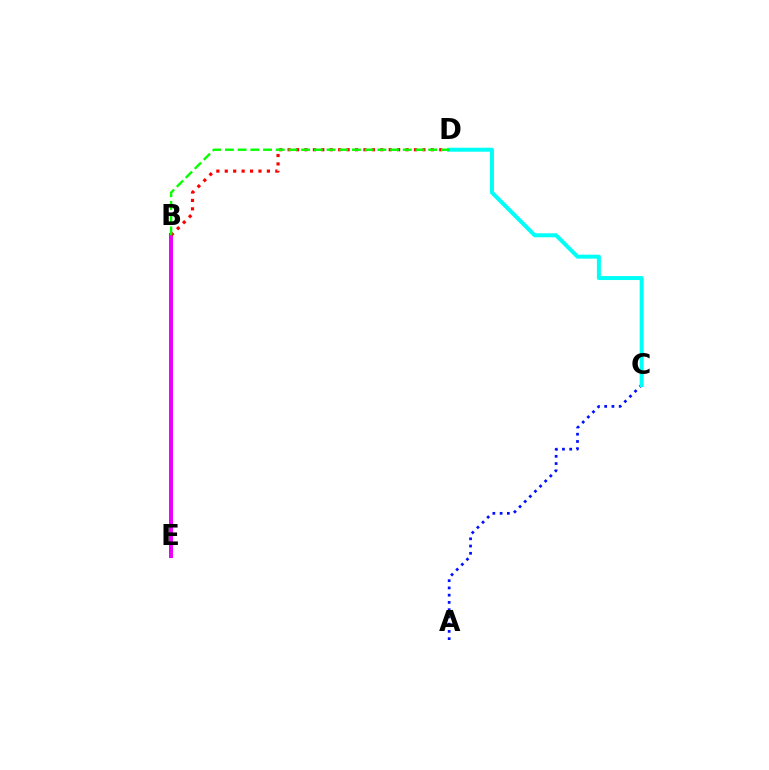{('A', 'C'): [{'color': '#0010ff', 'line_style': 'dotted', 'thickness': 1.97}], ('B', 'E'): [{'color': '#fcf500', 'line_style': 'solid', 'thickness': 2.55}, {'color': '#ee00ff', 'line_style': 'solid', 'thickness': 2.89}], ('B', 'D'): [{'color': '#ff0000', 'line_style': 'dotted', 'thickness': 2.29}, {'color': '#08ff00', 'line_style': 'dashed', 'thickness': 1.73}], ('C', 'D'): [{'color': '#00fff6', 'line_style': 'solid', 'thickness': 2.88}]}